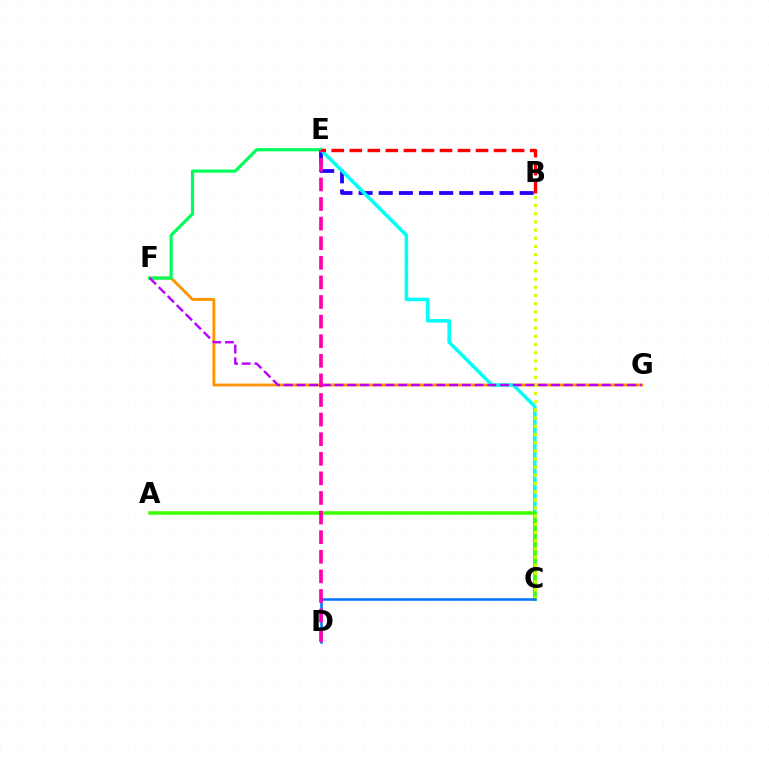{('F', 'G'): [{'color': '#ff9400', 'line_style': 'solid', 'thickness': 2.06}, {'color': '#b900ff', 'line_style': 'dashed', 'thickness': 1.73}], ('B', 'E'): [{'color': '#2500ff', 'line_style': 'dashed', 'thickness': 2.74}, {'color': '#ff0000', 'line_style': 'dashed', 'thickness': 2.45}], ('C', 'E'): [{'color': '#00fff6', 'line_style': 'solid', 'thickness': 2.52}], ('A', 'C'): [{'color': '#3dff00', 'line_style': 'solid', 'thickness': 2.56}], ('E', 'F'): [{'color': '#00ff5c', 'line_style': 'solid', 'thickness': 2.29}], ('B', 'C'): [{'color': '#d1ff00', 'line_style': 'dotted', 'thickness': 2.22}], ('C', 'D'): [{'color': '#0074ff', 'line_style': 'solid', 'thickness': 1.82}], ('D', 'E'): [{'color': '#ff00ac', 'line_style': 'dashed', 'thickness': 2.66}]}